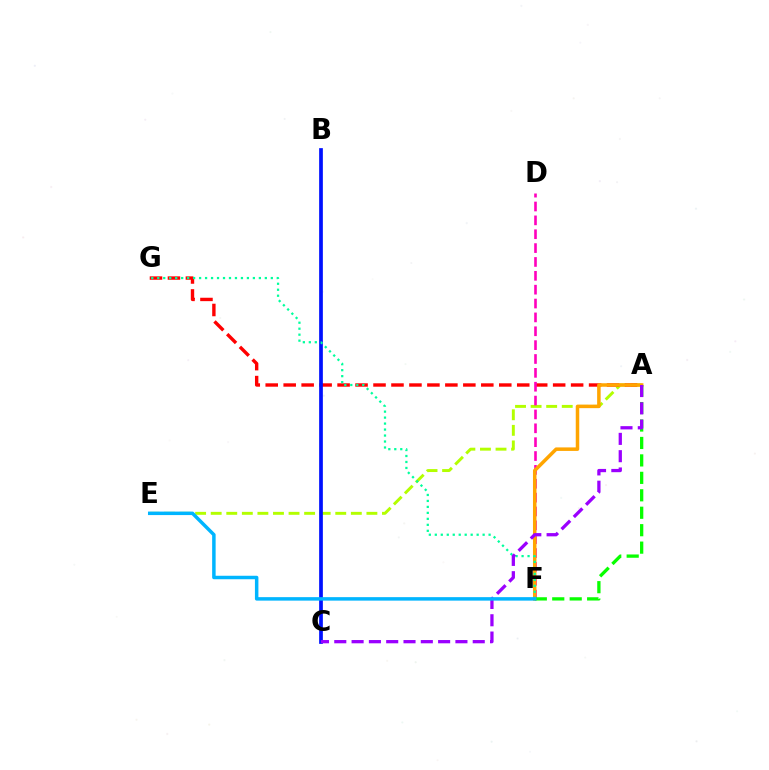{('A', 'E'): [{'color': '#b3ff00', 'line_style': 'dashed', 'thickness': 2.12}], ('A', 'G'): [{'color': '#ff0000', 'line_style': 'dashed', 'thickness': 2.44}], ('D', 'F'): [{'color': '#ff00bd', 'line_style': 'dashed', 'thickness': 1.88}], ('A', 'F'): [{'color': '#ffa500', 'line_style': 'solid', 'thickness': 2.53}, {'color': '#08ff00', 'line_style': 'dashed', 'thickness': 2.37}], ('B', 'C'): [{'color': '#0010ff', 'line_style': 'solid', 'thickness': 2.67}], ('F', 'G'): [{'color': '#00ff9d', 'line_style': 'dotted', 'thickness': 1.62}], ('A', 'C'): [{'color': '#9b00ff', 'line_style': 'dashed', 'thickness': 2.35}], ('E', 'F'): [{'color': '#00b5ff', 'line_style': 'solid', 'thickness': 2.51}]}